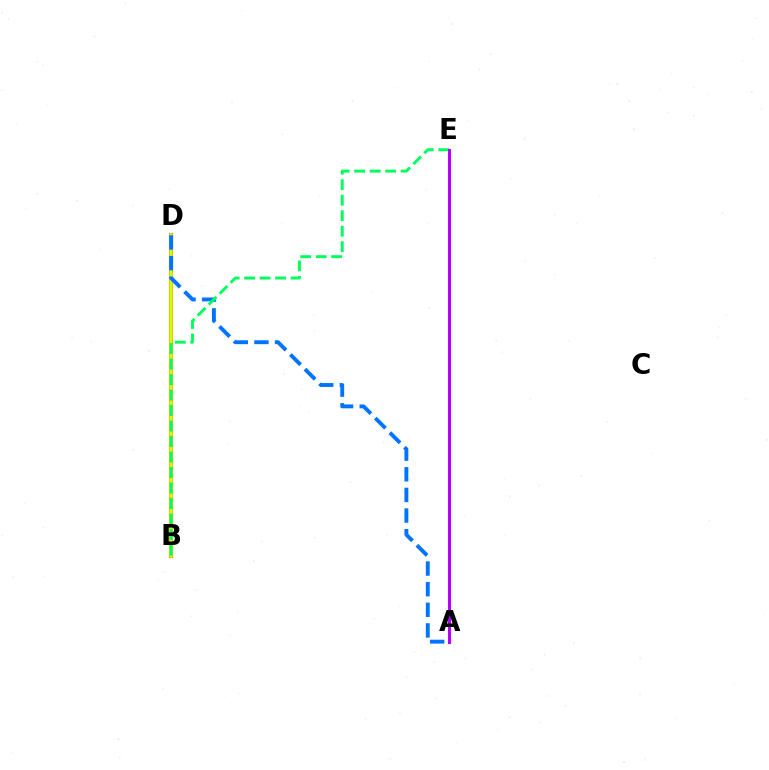{('B', 'D'): [{'color': '#ff0000', 'line_style': 'solid', 'thickness': 2.96}, {'color': '#d1ff00', 'line_style': 'solid', 'thickness': 2.6}], ('A', 'D'): [{'color': '#0074ff', 'line_style': 'dashed', 'thickness': 2.8}], ('B', 'E'): [{'color': '#00ff5c', 'line_style': 'dashed', 'thickness': 2.11}], ('A', 'E'): [{'color': '#b900ff', 'line_style': 'solid', 'thickness': 2.21}]}